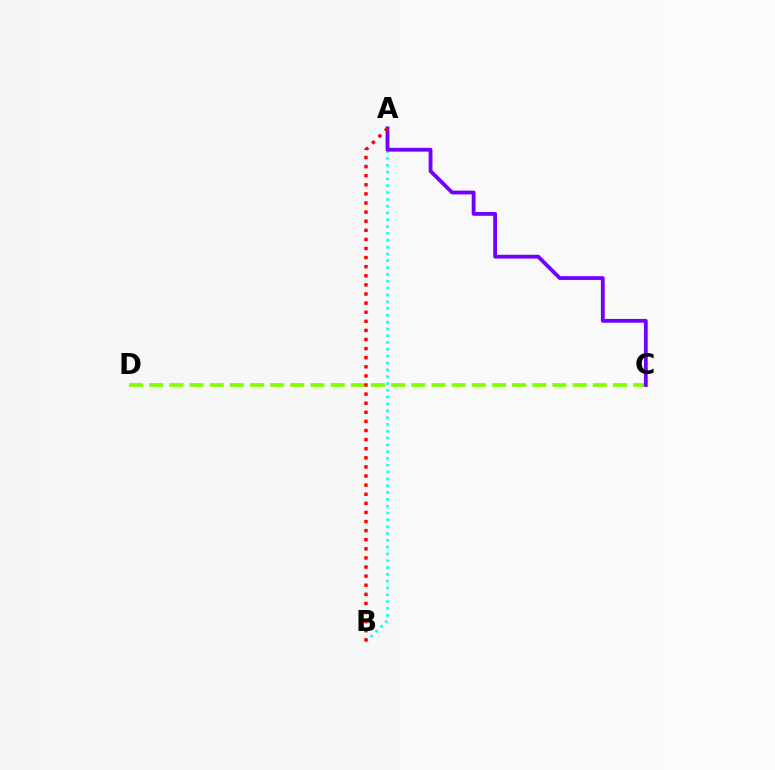{('A', 'B'): [{'color': '#00fff6', 'line_style': 'dotted', 'thickness': 1.85}, {'color': '#ff0000', 'line_style': 'dotted', 'thickness': 2.47}], ('C', 'D'): [{'color': '#84ff00', 'line_style': 'dashed', 'thickness': 2.74}], ('A', 'C'): [{'color': '#7200ff', 'line_style': 'solid', 'thickness': 2.74}]}